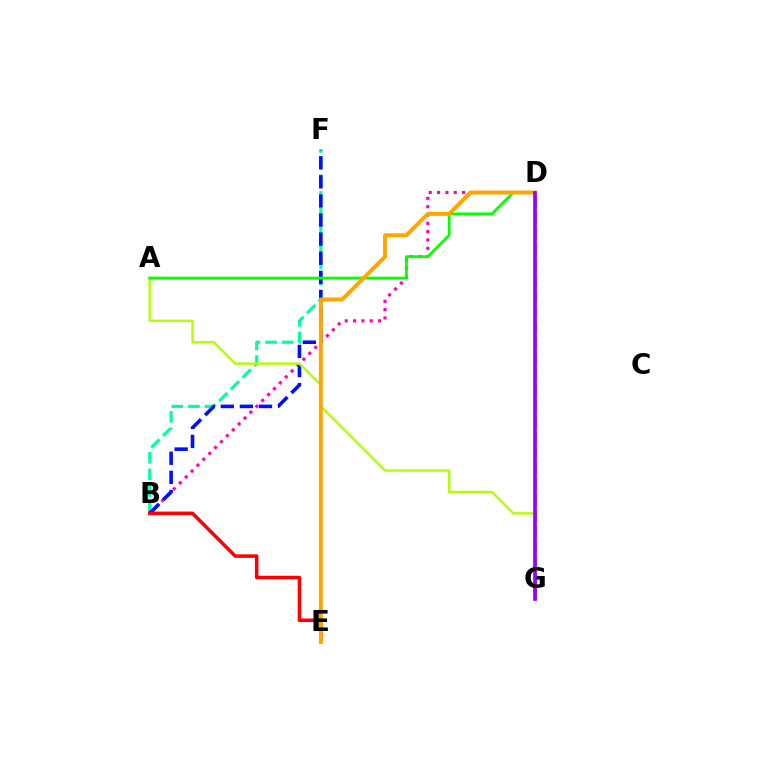{('B', 'F'): [{'color': '#00ff9d', 'line_style': 'dashed', 'thickness': 2.26}, {'color': '#0010ff', 'line_style': 'dashed', 'thickness': 2.59}], ('B', 'D'): [{'color': '#ff00bd', 'line_style': 'dotted', 'thickness': 2.26}], ('D', 'G'): [{'color': '#00b5ff', 'line_style': 'dashed', 'thickness': 2.13}, {'color': '#9b00ff', 'line_style': 'solid', 'thickness': 2.66}], ('B', 'E'): [{'color': '#ff0000', 'line_style': 'solid', 'thickness': 2.54}], ('A', 'G'): [{'color': '#b3ff00', 'line_style': 'solid', 'thickness': 1.73}], ('A', 'D'): [{'color': '#08ff00', 'line_style': 'solid', 'thickness': 2.02}], ('D', 'E'): [{'color': '#ffa500', 'line_style': 'solid', 'thickness': 2.83}]}